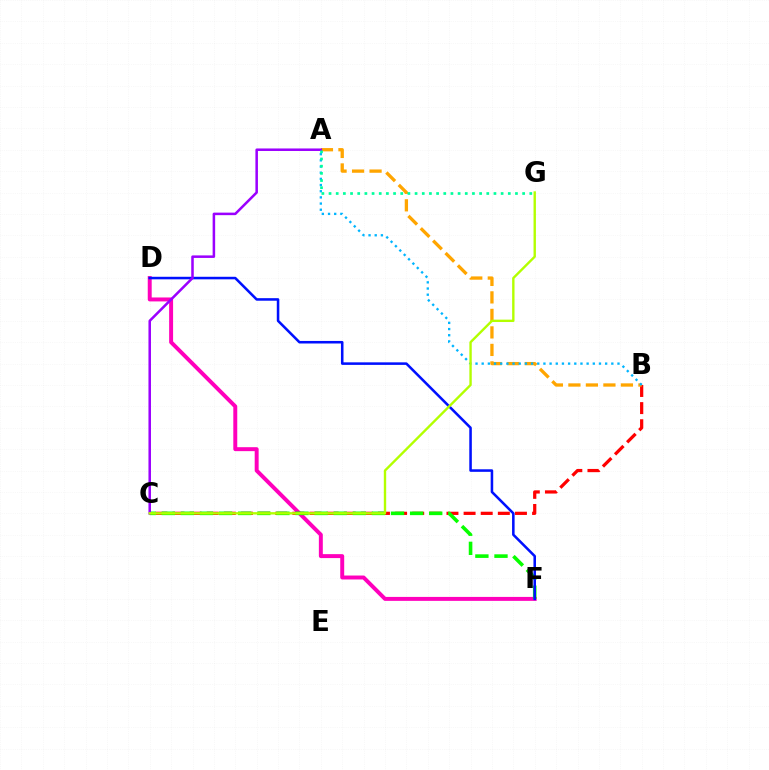{('B', 'C'): [{'color': '#ff0000', 'line_style': 'dashed', 'thickness': 2.33}], ('D', 'F'): [{'color': '#ff00bd', 'line_style': 'solid', 'thickness': 2.84}, {'color': '#0010ff', 'line_style': 'solid', 'thickness': 1.83}], ('A', 'B'): [{'color': '#ffa500', 'line_style': 'dashed', 'thickness': 2.38}, {'color': '#00b5ff', 'line_style': 'dotted', 'thickness': 1.68}], ('C', 'F'): [{'color': '#08ff00', 'line_style': 'dashed', 'thickness': 2.6}], ('A', 'C'): [{'color': '#9b00ff', 'line_style': 'solid', 'thickness': 1.82}], ('C', 'G'): [{'color': '#b3ff00', 'line_style': 'solid', 'thickness': 1.72}], ('A', 'G'): [{'color': '#00ff9d', 'line_style': 'dotted', 'thickness': 1.95}]}